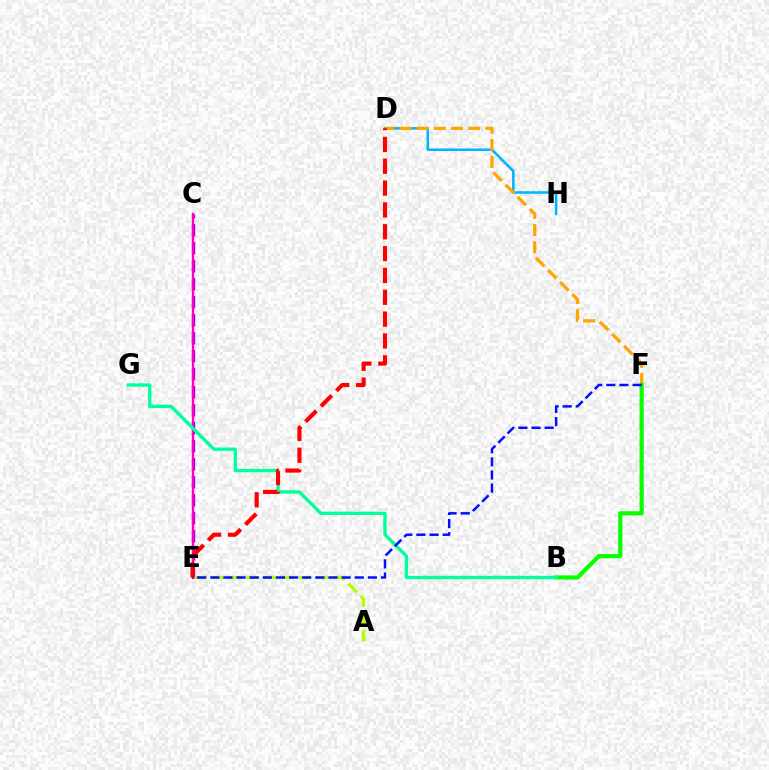{('D', 'H'): [{'color': '#00b5ff', 'line_style': 'solid', 'thickness': 1.83}], ('C', 'E'): [{'color': '#9b00ff', 'line_style': 'dashed', 'thickness': 2.45}, {'color': '#ff00bd', 'line_style': 'solid', 'thickness': 1.64}], ('A', 'E'): [{'color': '#b3ff00', 'line_style': 'dashed', 'thickness': 2.36}], ('D', 'F'): [{'color': '#ffa500', 'line_style': 'dashed', 'thickness': 2.33}], ('B', 'F'): [{'color': '#08ff00', 'line_style': 'solid', 'thickness': 3.0}], ('B', 'G'): [{'color': '#00ff9d', 'line_style': 'solid', 'thickness': 2.4}], ('D', 'E'): [{'color': '#ff0000', 'line_style': 'dashed', 'thickness': 2.97}], ('E', 'F'): [{'color': '#0010ff', 'line_style': 'dashed', 'thickness': 1.78}]}